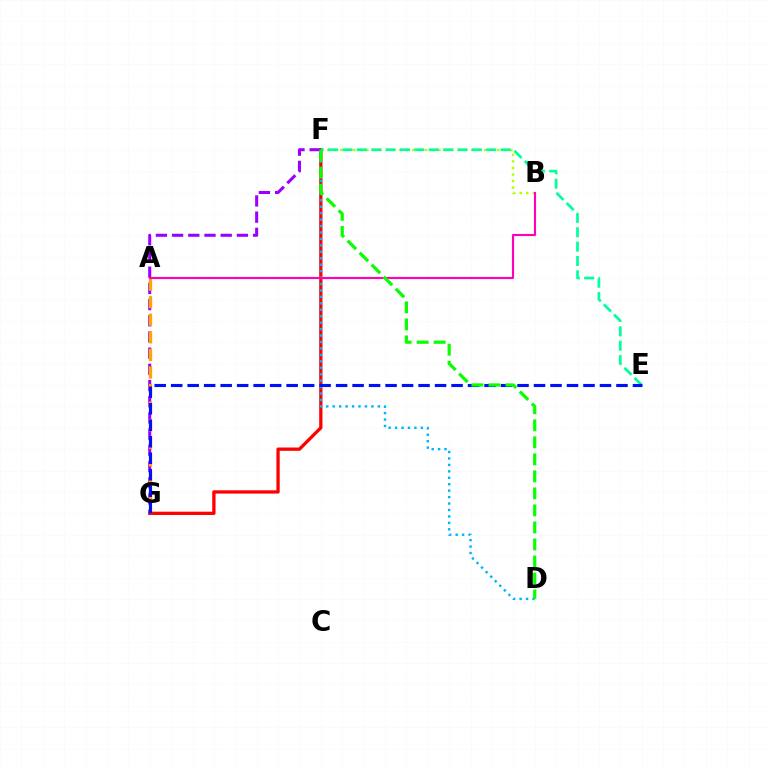{('F', 'G'): [{'color': '#ff0000', 'line_style': 'solid', 'thickness': 2.37}, {'color': '#9b00ff', 'line_style': 'dashed', 'thickness': 2.2}], ('B', 'F'): [{'color': '#b3ff00', 'line_style': 'dotted', 'thickness': 1.78}], ('A', 'G'): [{'color': '#ffa500', 'line_style': 'dashed', 'thickness': 2.39}], ('E', 'F'): [{'color': '#00ff9d', 'line_style': 'dashed', 'thickness': 1.95}], ('D', 'F'): [{'color': '#00b5ff', 'line_style': 'dotted', 'thickness': 1.75}, {'color': '#08ff00', 'line_style': 'dashed', 'thickness': 2.31}], ('E', 'G'): [{'color': '#0010ff', 'line_style': 'dashed', 'thickness': 2.24}], ('A', 'B'): [{'color': '#ff00bd', 'line_style': 'solid', 'thickness': 1.54}]}